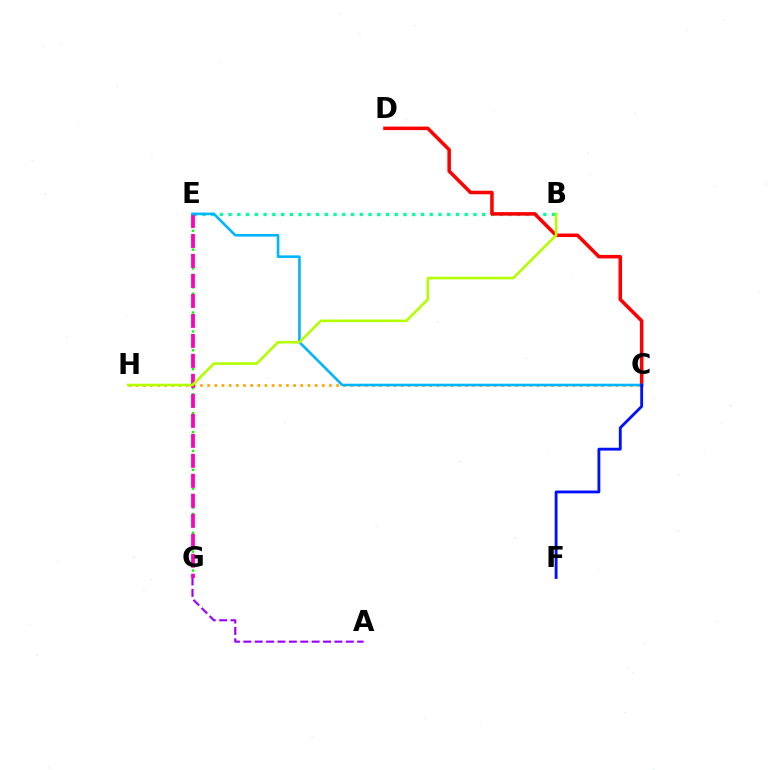{('A', 'G'): [{'color': '#9b00ff', 'line_style': 'dashed', 'thickness': 1.55}], ('C', 'H'): [{'color': '#ffa500', 'line_style': 'dotted', 'thickness': 1.95}], ('B', 'E'): [{'color': '#00ff9d', 'line_style': 'dotted', 'thickness': 2.38}], ('E', 'G'): [{'color': '#08ff00', 'line_style': 'dotted', 'thickness': 1.71}, {'color': '#ff00bd', 'line_style': 'dashed', 'thickness': 2.72}], ('C', 'D'): [{'color': '#ff0000', 'line_style': 'solid', 'thickness': 2.54}], ('C', 'E'): [{'color': '#00b5ff', 'line_style': 'solid', 'thickness': 1.88}], ('B', 'H'): [{'color': '#b3ff00', 'line_style': 'solid', 'thickness': 1.87}], ('C', 'F'): [{'color': '#0010ff', 'line_style': 'solid', 'thickness': 2.04}]}